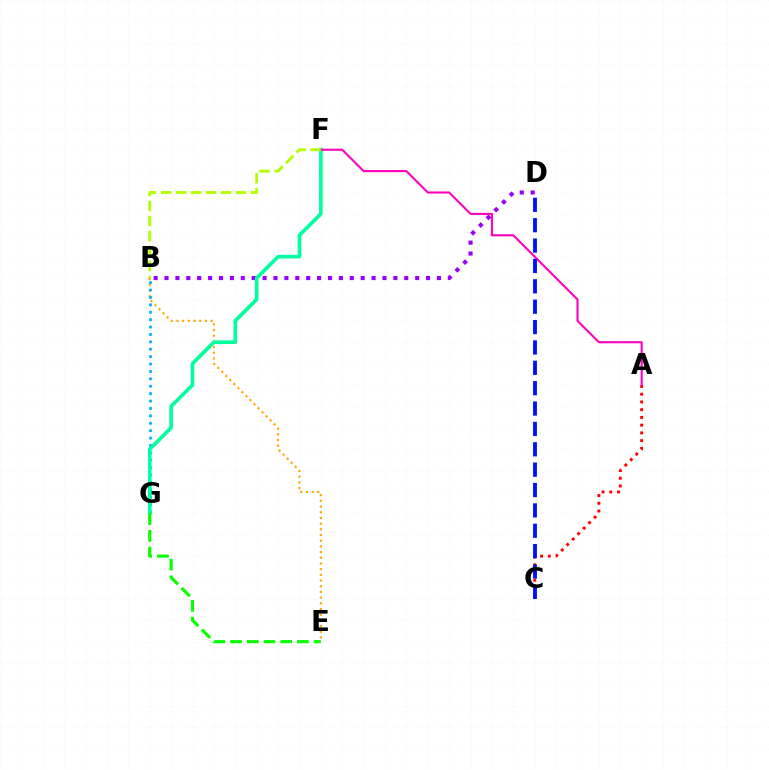{('B', 'D'): [{'color': '#9b00ff', 'line_style': 'dotted', 'thickness': 2.96}], ('A', 'C'): [{'color': '#ff0000', 'line_style': 'dotted', 'thickness': 2.1}], ('B', 'E'): [{'color': '#ffa500', 'line_style': 'dotted', 'thickness': 1.55}], ('B', 'G'): [{'color': '#00b5ff', 'line_style': 'dotted', 'thickness': 2.01}], ('F', 'G'): [{'color': '#00ff9d', 'line_style': 'solid', 'thickness': 2.62}], ('A', 'F'): [{'color': '#ff00bd', 'line_style': 'solid', 'thickness': 1.5}], ('C', 'D'): [{'color': '#0010ff', 'line_style': 'dashed', 'thickness': 2.77}], ('E', 'G'): [{'color': '#08ff00', 'line_style': 'dashed', 'thickness': 2.27}], ('B', 'F'): [{'color': '#b3ff00', 'line_style': 'dashed', 'thickness': 2.03}]}